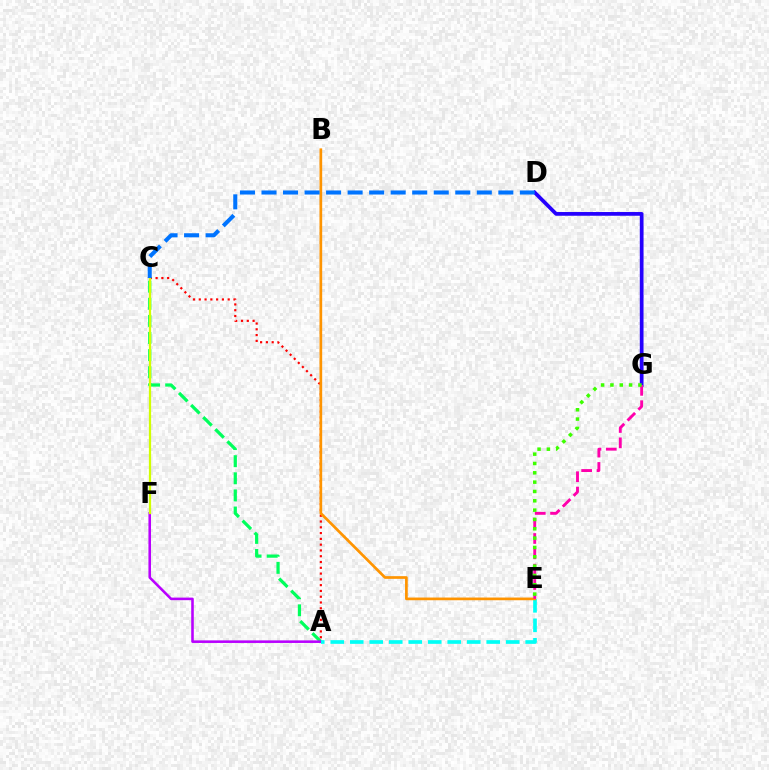{('A', 'C'): [{'color': '#00ff5c', 'line_style': 'dashed', 'thickness': 2.32}, {'color': '#ff0000', 'line_style': 'dotted', 'thickness': 1.57}], ('A', 'F'): [{'color': '#b900ff', 'line_style': 'solid', 'thickness': 1.85}], ('D', 'G'): [{'color': '#2500ff', 'line_style': 'solid', 'thickness': 2.68}], ('C', 'F'): [{'color': '#d1ff00', 'line_style': 'solid', 'thickness': 1.61}], ('A', 'E'): [{'color': '#00fff6', 'line_style': 'dashed', 'thickness': 2.65}], ('B', 'E'): [{'color': '#ff9400', 'line_style': 'solid', 'thickness': 1.94}], ('E', 'G'): [{'color': '#ff00ac', 'line_style': 'dashed', 'thickness': 2.08}, {'color': '#3dff00', 'line_style': 'dotted', 'thickness': 2.53}], ('C', 'D'): [{'color': '#0074ff', 'line_style': 'dashed', 'thickness': 2.93}]}